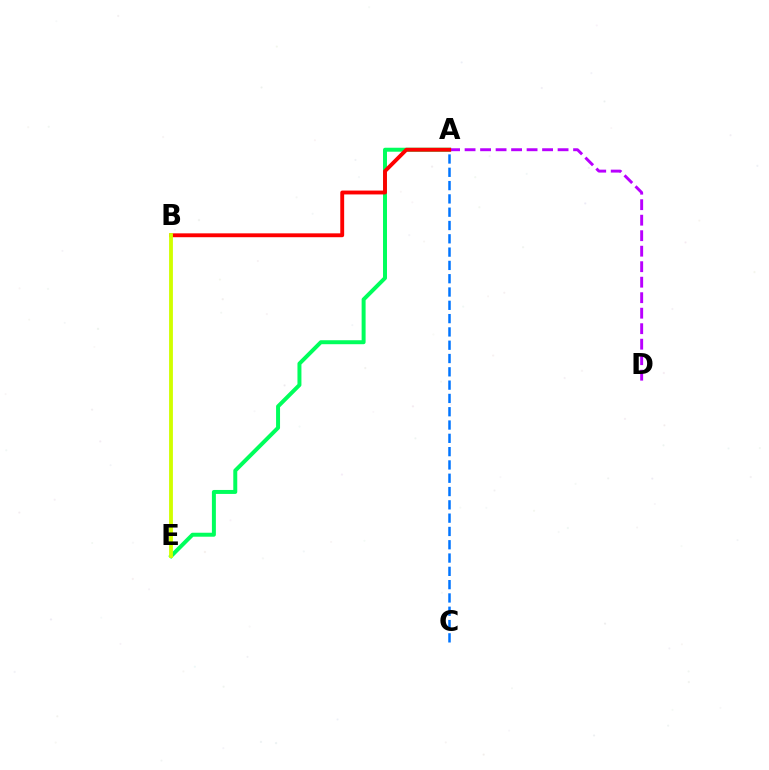{('A', 'E'): [{'color': '#00ff5c', 'line_style': 'solid', 'thickness': 2.86}], ('A', 'C'): [{'color': '#0074ff', 'line_style': 'dashed', 'thickness': 1.81}], ('A', 'D'): [{'color': '#b900ff', 'line_style': 'dashed', 'thickness': 2.11}], ('A', 'B'): [{'color': '#ff0000', 'line_style': 'solid', 'thickness': 2.79}], ('B', 'E'): [{'color': '#d1ff00', 'line_style': 'solid', 'thickness': 2.76}]}